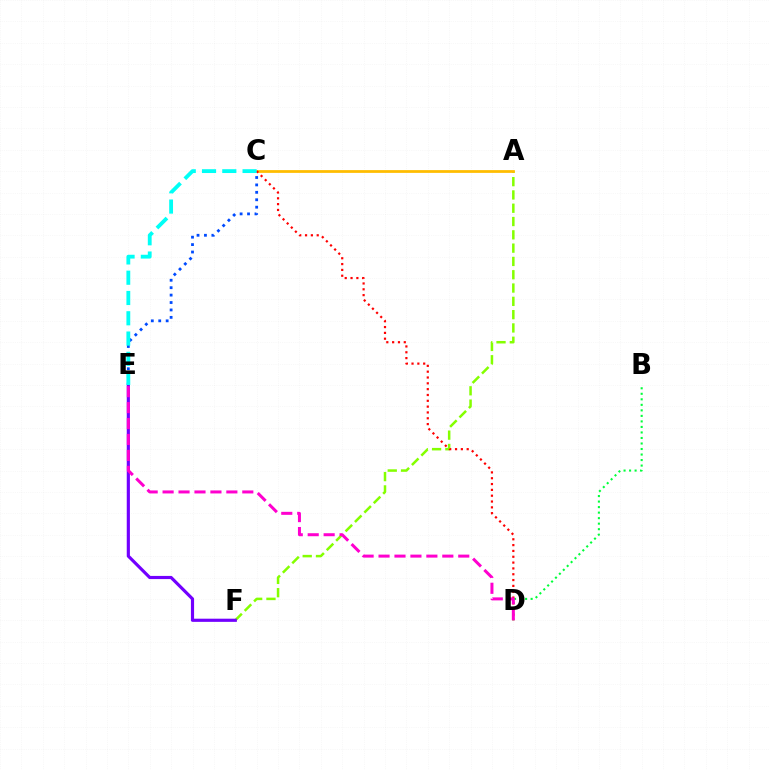{('C', 'E'): [{'color': '#004bff', 'line_style': 'dotted', 'thickness': 2.02}, {'color': '#00fff6', 'line_style': 'dashed', 'thickness': 2.75}], ('A', 'F'): [{'color': '#84ff00', 'line_style': 'dashed', 'thickness': 1.81}], ('B', 'D'): [{'color': '#00ff39', 'line_style': 'dotted', 'thickness': 1.5}], ('A', 'C'): [{'color': '#ffbd00', 'line_style': 'solid', 'thickness': 1.98}], ('C', 'D'): [{'color': '#ff0000', 'line_style': 'dotted', 'thickness': 1.58}], ('E', 'F'): [{'color': '#7200ff', 'line_style': 'solid', 'thickness': 2.28}], ('D', 'E'): [{'color': '#ff00cf', 'line_style': 'dashed', 'thickness': 2.17}]}